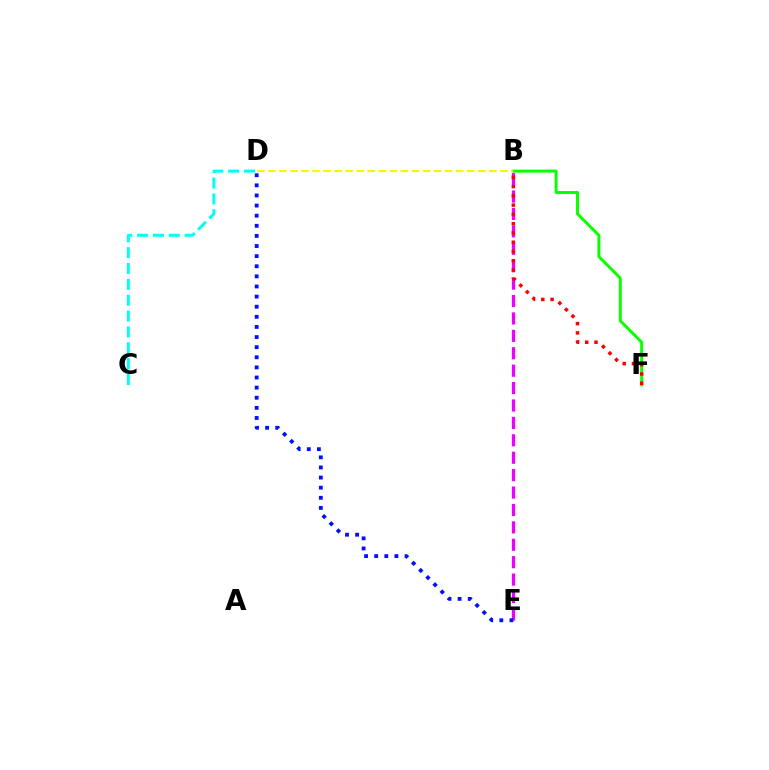{('B', 'E'): [{'color': '#ee00ff', 'line_style': 'dashed', 'thickness': 2.37}], ('C', 'D'): [{'color': '#00fff6', 'line_style': 'dashed', 'thickness': 2.15}], ('D', 'E'): [{'color': '#0010ff', 'line_style': 'dotted', 'thickness': 2.75}], ('B', 'F'): [{'color': '#08ff00', 'line_style': 'solid', 'thickness': 2.11}, {'color': '#ff0000', 'line_style': 'dotted', 'thickness': 2.52}], ('B', 'D'): [{'color': '#fcf500', 'line_style': 'dashed', 'thickness': 1.5}]}